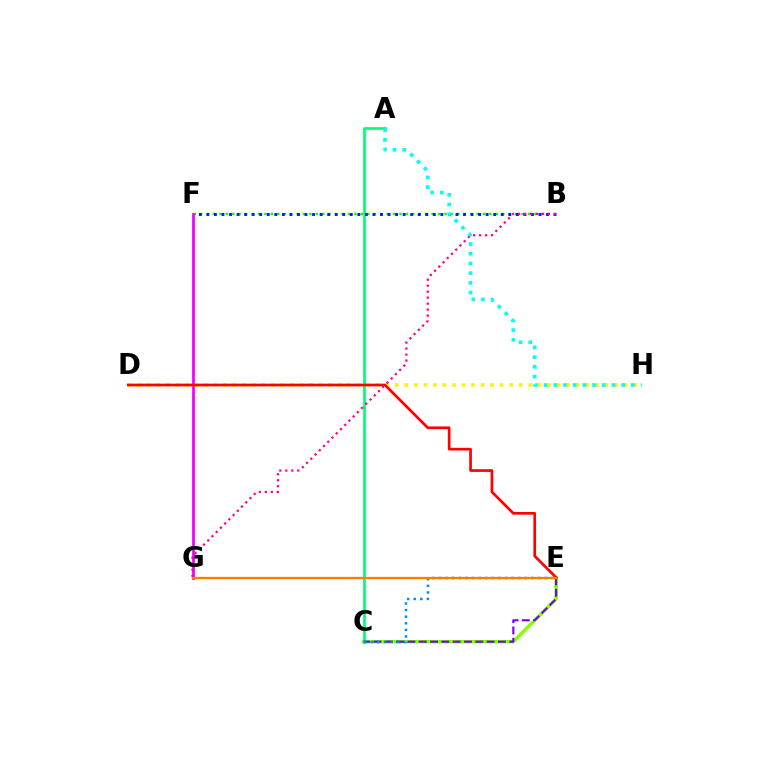{('C', 'E'): [{'color': '#84ff00', 'line_style': 'solid', 'thickness': 2.49}, {'color': '#7200ff', 'line_style': 'dashed', 'thickness': 1.54}, {'color': '#008cff', 'line_style': 'dotted', 'thickness': 1.79}], ('A', 'C'): [{'color': '#00ff74', 'line_style': 'solid', 'thickness': 1.97}], ('B', 'F'): [{'color': '#08ff00', 'line_style': 'dotted', 'thickness': 1.75}, {'color': '#0010ff', 'line_style': 'dotted', 'thickness': 2.05}], ('F', 'G'): [{'color': '#ee00ff', 'line_style': 'solid', 'thickness': 1.96}], ('D', 'H'): [{'color': '#fcf500', 'line_style': 'dotted', 'thickness': 2.59}], ('D', 'E'): [{'color': '#ff0000', 'line_style': 'solid', 'thickness': 1.94}], ('B', 'G'): [{'color': '#ff0094', 'line_style': 'dotted', 'thickness': 1.62}], ('A', 'H'): [{'color': '#00fff6', 'line_style': 'dotted', 'thickness': 2.63}], ('E', 'G'): [{'color': '#ff7c00', 'line_style': 'solid', 'thickness': 1.65}]}